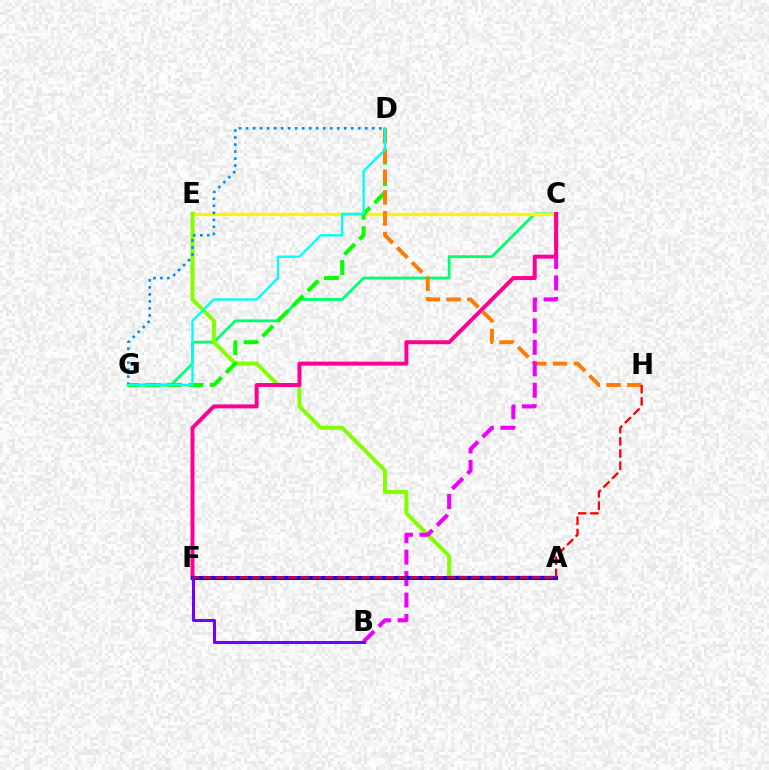{('C', 'G'): [{'color': '#00ff74', 'line_style': 'solid', 'thickness': 2.03}], ('C', 'E'): [{'color': '#fcf500', 'line_style': 'solid', 'thickness': 2.39}], ('A', 'E'): [{'color': '#84ff00', 'line_style': 'solid', 'thickness': 2.89}], ('D', 'G'): [{'color': '#08ff00', 'line_style': 'dashed', 'thickness': 2.9}, {'color': '#008cff', 'line_style': 'dotted', 'thickness': 1.9}, {'color': '#00fff6', 'line_style': 'solid', 'thickness': 1.69}], ('D', 'H'): [{'color': '#ff7c00', 'line_style': 'dashed', 'thickness': 2.82}], ('B', 'C'): [{'color': '#ee00ff', 'line_style': 'dashed', 'thickness': 2.92}], ('C', 'F'): [{'color': '#ff0094', 'line_style': 'solid', 'thickness': 2.85}], ('A', 'F'): [{'color': '#0010ff', 'line_style': 'solid', 'thickness': 2.91}], ('F', 'H'): [{'color': '#ff0000', 'line_style': 'dashed', 'thickness': 1.66}], ('B', 'F'): [{'color': '#7200ff', 'line_style': 'solid', 'thickness': 2.19}]}